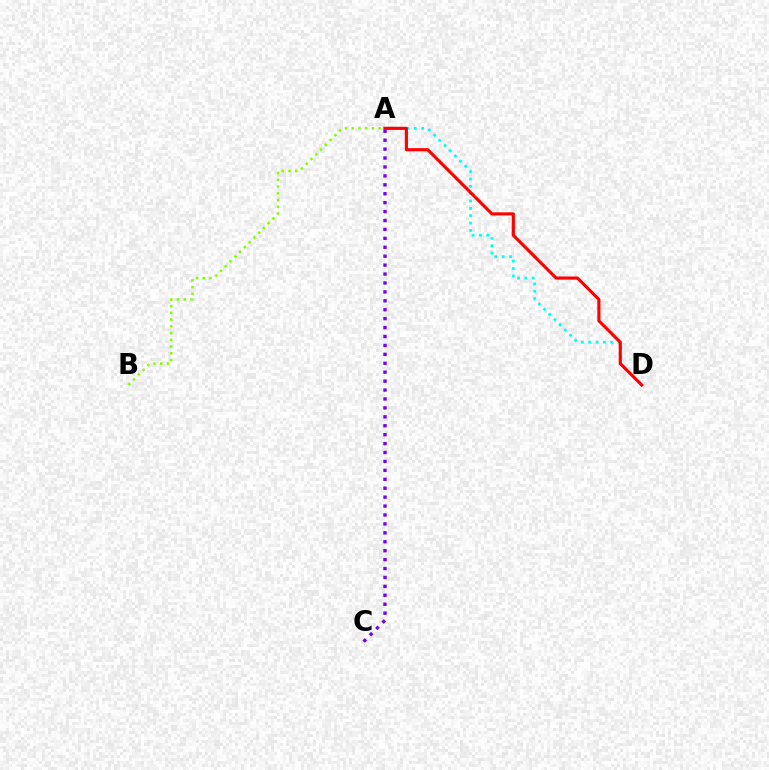{('A', 'D'): [{'color': '#00fff6', 'line_style': 'dotted', 'thickness': 2.0}, {'color': '#ff0000', 'line_style': 'solid', 'thickness': 2.25}], ('A', 'C'): [{'color': '#7200ff', 'line_style': 'dotted', 'thickness': 2.42}], ('A', 'B'): [{'color': '#84ff00', 'line_style': 'dotted', 'thickness': 1.83}]}